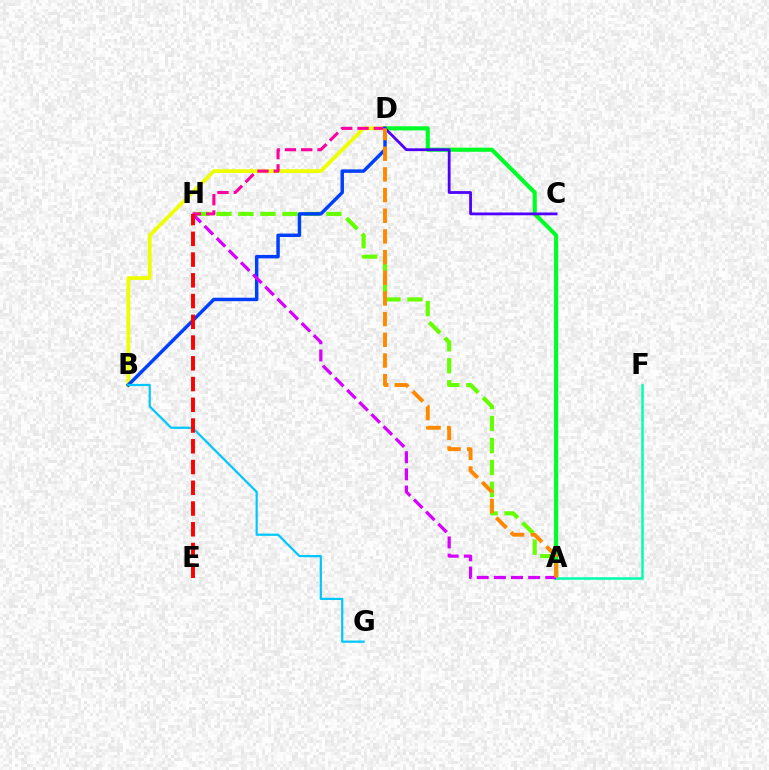{('A', 'D'): [{'color': '#00ff27', 'line_style': 'solid', 'thickness': 2.98}, {'color': '#ff8800', 'line_style': 'dashed', 'thickness': 2.81}], ('B', 'D'): [{'color': '#eeff00', 'line_style': 'solid', 'thickness': 2.73}, {'color': '#003fff', 'line_style': 'solid', 'thickness': 2.5}], ('C', 'D'): [{'color': '#4f00ff', 'line_style': 'solid', 'thickness': 2.01}], ('A', 'H'): [{'color': '#66ff00', 'line_style': 'dashed', 'thickness': 2.99}, {'color': '#d600ff', 'line_style': 'dashed', 'thickness': 2.33}], ('D', 'H'): [{'color': '#ff00a0', 'line_style': 'dashed', 'thickness': 2.21}], ('A', 'F'): [{'color': '#00ffaf', 'line_style': 'solid', 'thickness': 1.81}], ('B', 'G'): [{'color': '#00c7ff', 'line_style': 'solid', 'thickness': 1.59}], ('E', 'H'): [{'color': '#ff0000', 'line_style': 'dashed', 'thickness': 2.82}]}